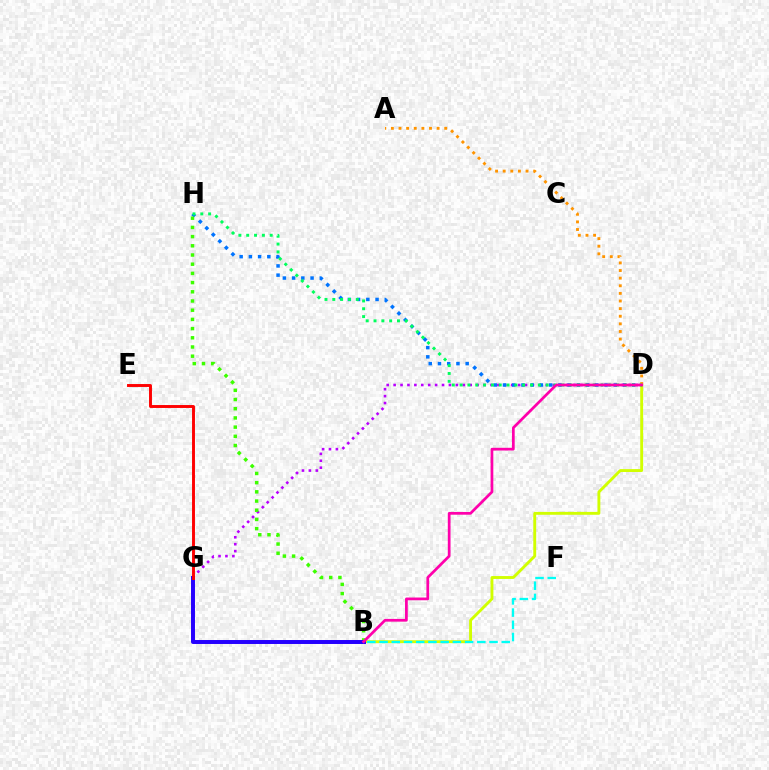{('B', 'D'): [{'color': '#d1ff00', 'line_style': 'solid', 'thickness': 2.08}, {'color': '#ff00ac', 'line_style': 'solid', 'thickness': 1.97}], ('D', 'G'): [{'color': '#b900ff', 'line_style': 'dotted', 'thickness': 1.88}], ('D', 'H'): [{'color': '#0074ff', 'line_style': 'dotted', 'thickness': 2.51}, {'color': '#00ff5c', 'line_style': 'dotted', 'thickness': 2.13}], ('B', 'H'): [{'color': '#3dff00', 'line_style': 'dotted', 'thickness': 2.5}], ('B', 'F'): [{'color': '#00fff6', 'line_style': 'dashed', 'thickness': 1.66}], ('A', 'D'): [{'color': '#ff9400', 'line_style': 'dotted', 'thickness': 2.07}], ('B', 'G'): [{'color': '#2500ff', 'line_style': 'solid', 'thickness': 2.85}], ('E', 'G'): [{'color': '#ff0000', 'line_style': 'solid', 'thickness': 2.1}]}